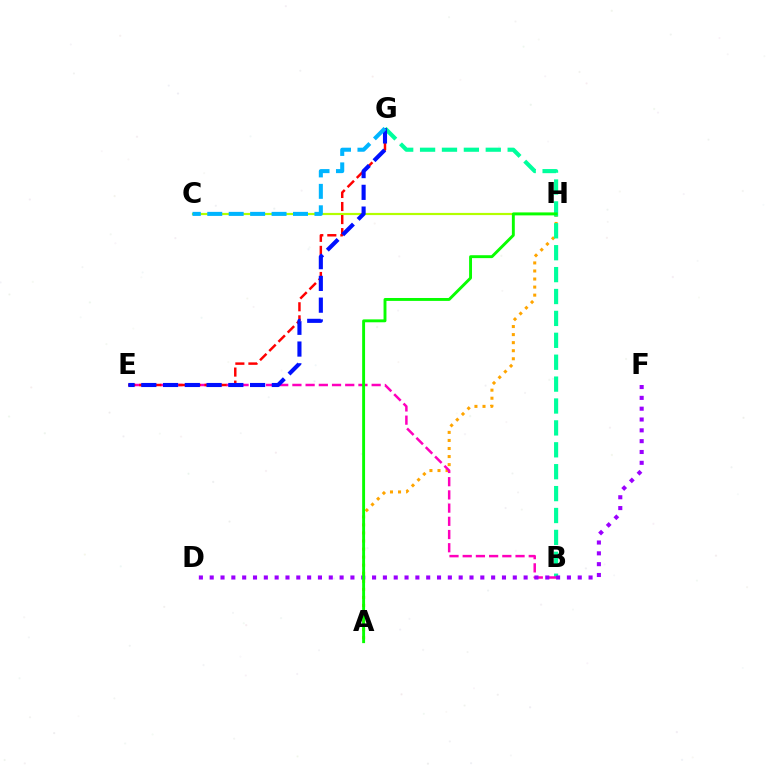{('A', 'H'): [{'color': '#ffa500', 'line_style': 'dotted', 'thickness': 2.19}, {'color': '#08ff00', 'line_style': 'solid', 'thickness': 2.09}], ('C', 'H'): [{'color': '#b3ff00', 'line_style': 'solid', 'thickness': 1.57}], ('B', 'G'): [{'color': '#00ff9d', 'line_style': 'dashed', 'thickness': 2.97}], ('B', 'E'): [{'color': '#ff00bd', 'line_style': 'dashed', 'thickness': 1.79}], ('D', 'F'): [{'color': '#9b00ff', 'line_style': 'dotted', 'thickness': 2.94}], ('E', 'G'): [{'color': '#ff0000', 'line_style': 'dashed', 'thickness': 1.77}, {'color': '#0010ff', 'line_style': 'dashed', 'thickness': 2.96}], ('C', 'G'): [{'color': '#00b5ff', 'line_style': 'dashed', 'thickness': 2.91}]}